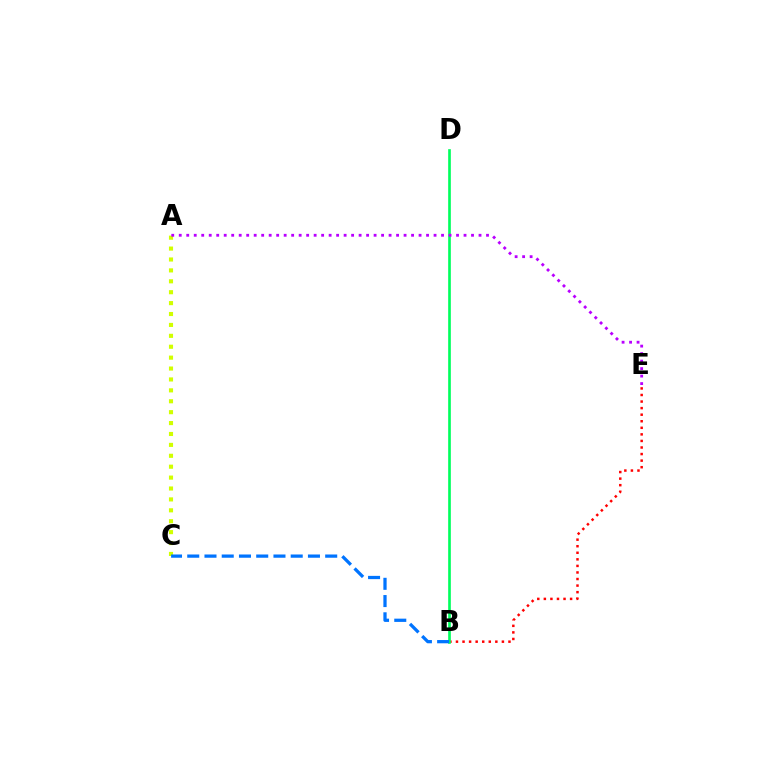{('B', 'E'): [{'color': '#ff0000', 'line_style': 'dotted', 'thickness': 1.78}], ('A', 'C'): [{'color': '#d1ff00', 'line_style': 'dotted', 'thickness': 2.96}], ('B', 'D'): [{'color': '#00ff5c', 'line_style': 'solid', 'thickness': 1.92}], ('A', 'E'): [{'color': '#b900ff', 'line_style': 'dotted', 'thickness': 2.04}], ('B', 'C'): [{'color': '#0074ff', 'line_style': 'dashed', 'thickness': 2.34}]}